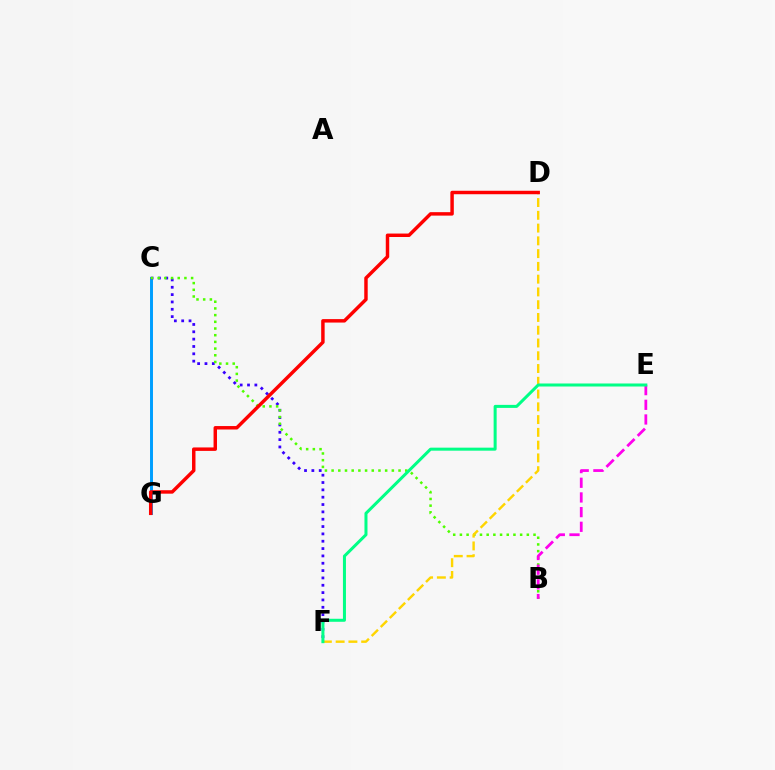{('C', 'G'): [{'color': '#009eff', 'line_style': 'solid', 'thickness': 2.13}], ('C', 'F'): [{'color': '#3700ff', 'line_style': 'dotted', 'thickness': 1.99}], ('B', 'C'): [{'color': '#4fff00', 'line_style': 'dotted', 'thickness': 1.82}], ('D', 'F'): [{'color': '#ffd500', 'line_style': 'dashed', 'thickness': 1.73}], ('B', 'E'): [{'color': '#ff00ed', 'line_style': 'dashed', 'thickness': 1.99}], ('D', 'G'): [{'color': '#ff0000', 'line_style': 'solid', 'thickness': 2.49}], ('E', 'F'): [{'color': '#00ff86', 'line_style': 'solid', 'thickness': 2.17}]}